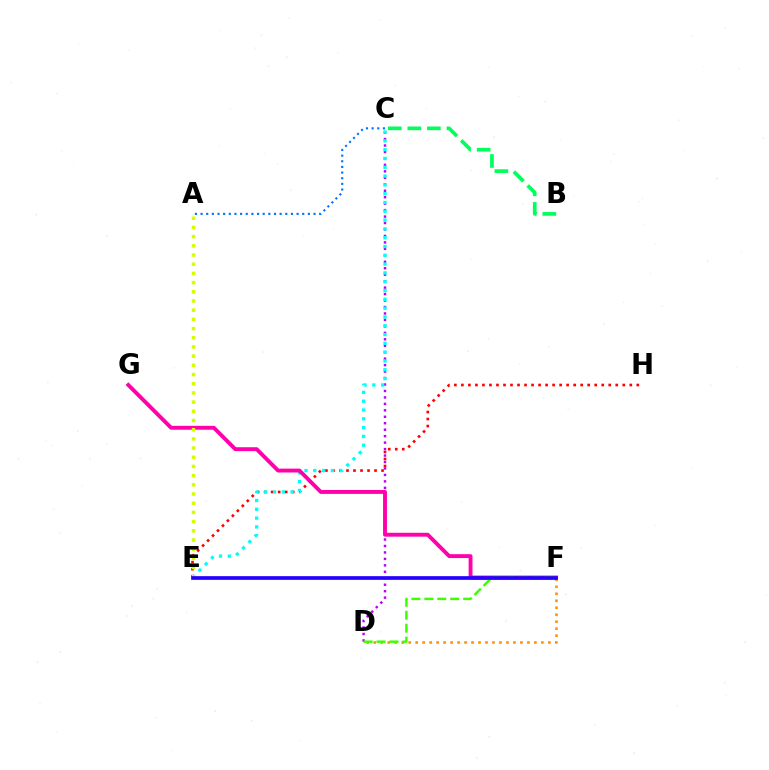{('C', 'D'): [{'color': '#b900ff', 'line_style': 'dotted', 'thickness': 1.75}], ('B', 'C'): [{'color': '#00ff5c', 'line_style': 'dashed', 'thickness': 2.66}], ('E', 'H'): [{'color': '#ff0000', 'line_style': 'dotted', 'thickness': 1.91}], ('D', 'F'): [{'color': '#ff9400', 'line_style': 'dotted', 'thickness': 1.9}, {'color': '#3dff00', 'line_style': 'dashed', 'thickness': 1.76}], ('C', 'E'): [{'color': '#00fff6', 'line_style': 'dotted', 'thickness': 2.39}], ('F', 'G'): [{'color': '#ff00ac', 'line_style': 'solid', 'thickness': 2.8}], ('A', 'E'): [{'color': '#d1ff00', 'line_style': 'dotted', 'thickness': 2.5}], ('A', 'C'): [{'color': '#0074ff', 'line_style': 'dotted', 'thickness': 1.53}], ('E', 'F'): [{'color': '#2500ff', 'line_style': 'solid', 'thickness': 2.66}]}